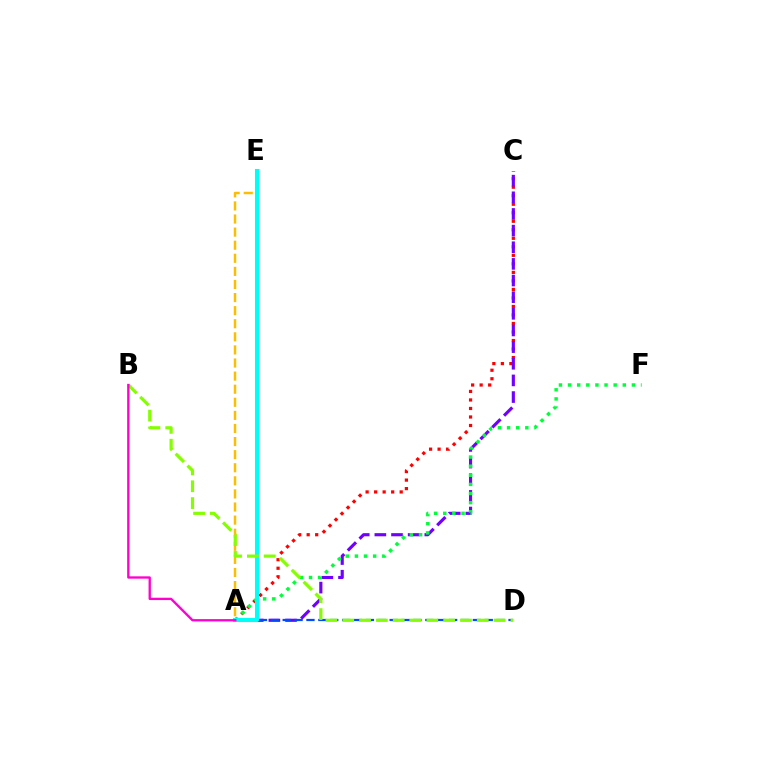{('A', 'C'): [{'color': '#ff0000', 'line_style': 'dotted', 'thickness': 2.31}, {'color': '#7200ff', 'line_style': 'dashed', 'thickness': 2.26}], ('A', 'E'): [{'color': '#ffbd00', 'line_style': 'dashed', 'thickness': 1.78}, {'color': '#00fff6', 'line_style': 'solid', 'thickness': 2.94}], ('A', 'D'): [{'color': '#004bff', 'line_style': 'dashed', 'thickness': 1.61}], ('A', 'F'): [{'color': '#00ff39', 'line_style': 'dotted', 'thickness': 2.48}], ('B', 'D'): [{'color': '#84ff00', 'line_style': 'dashed', 'thickness': 2.28}], ('A', 'B'): [{'color': '#ff00cf', 'line_style': 'solid', 'thickness': 1.68}]}